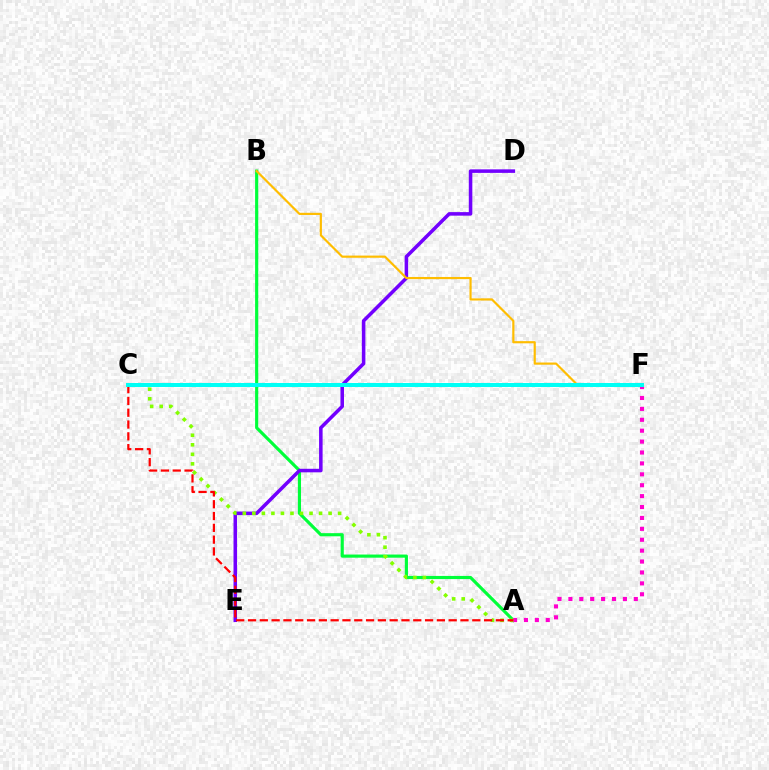{('A', 'B'): [{'color': '#00ff39', 'line_style': 'solid', 'thickness': 2.26}], ('D', 'E'): [{'color': '#7200ff', 'line_style': 'solid', 'thickness': 2.54}], ('A', 'F'): [{'color': '#ff00cf', 'line_style': 'dotted', 'thickness': 2.96}], ('A', 'C'): [{'color': '#84ff00', 'line_style': 'dotted', 'thickness': 2.59}, {'color': '#ff0000', 'line_style': 'dashed', 'thickness': 1.6}], ('C', 'F'): [{'color': '#004bff', 'line_style': 'dotted', 'thickness': 1.68}, {'color': '#00fff6', 'line_style': 'solid', 'thickness': 2.87}], ('B', 'F'): [{'color': '#ffbd00', 'line_style': 'solid', 'thickness': 1.57}]}